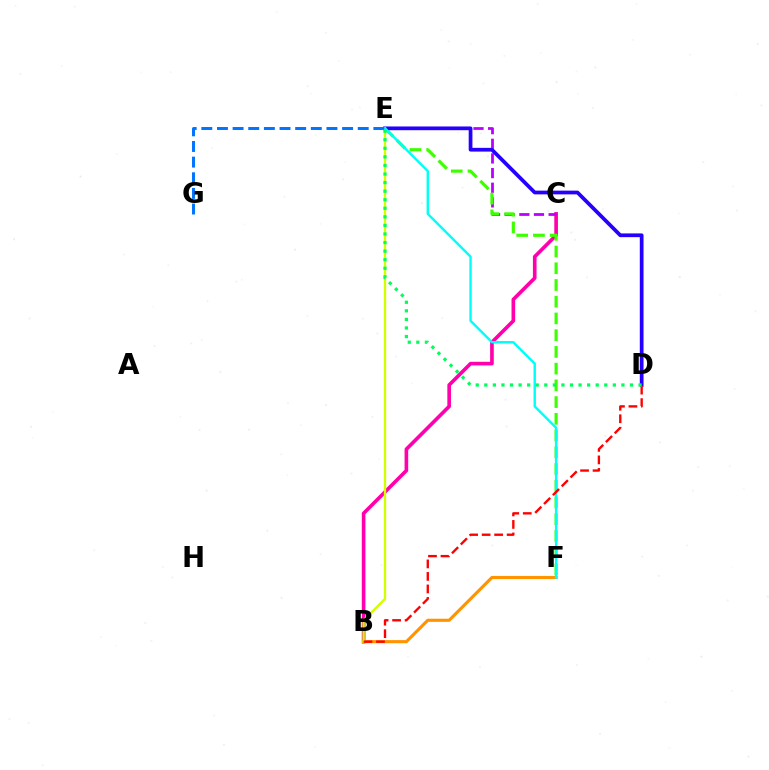{('B', 'C'): [{'color': '#ff00ac', 'line_style': 'solid', 'thickness': 2.62}], ('C', 'E'): [{'color': '#b900ff', 'line_style': 'dashed', 'thickness': 1.99}], ('E', 'F'): [{'color': '#3dff00', 'line_style': 'dashed', 'thickness': 2.27}, {'color': '#00fff6', 'line_style': 'solid', 'thickness': 1.74}], ('B', 'F'): [{'color': '#ff9400', 'line_style': 'solid', 'thickness': 2.24}], ('D', 'E'): [{'color': '#2500ff', 'line_style': 'solid', 'thickness': 2.69}, {'color': '#00ff5c', 'line_style': 'dotted', 'thickness': 2.33}], ('B', 'E'): [{'color': '#d1ff00', 'line_style': 'solid', 'thickness': 1.69}], ('E', 'G'): [{'color': '#0074ff', 'line_style': 'dashed', 'thickness': 2.12}], ('B', 'D'): [{'color': '#ff0000', 'line_style': 'dashed', 'thickness': 1.7}]}